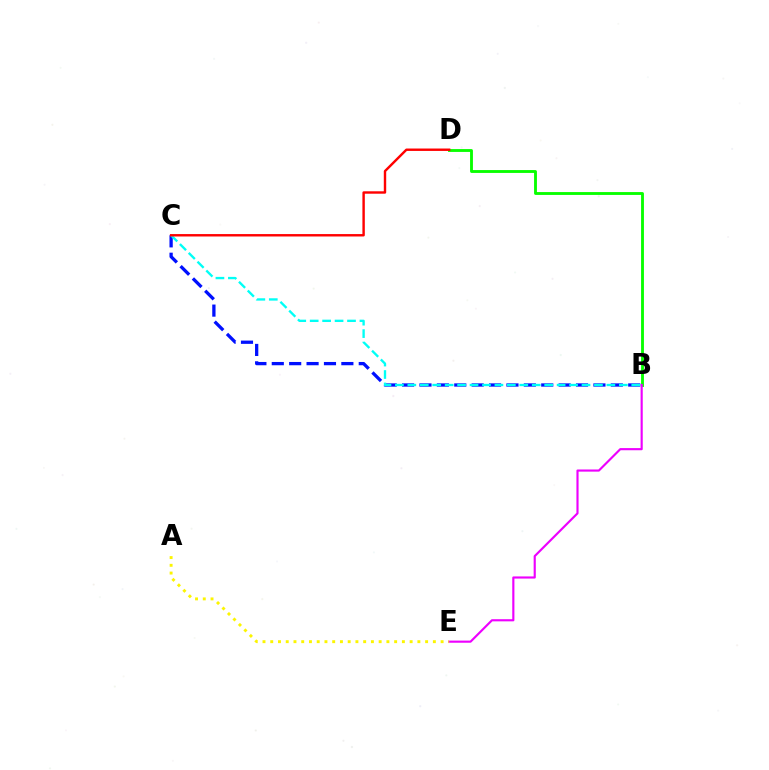{('B', 'C'): [{'color': '#0010ff', 'line_style': 'dashed', 'thickness': 2.36}, {'color': '#00fff6', 'line_style': 'dashed', 'thickness': 1.69}], ('B', 'D'): [{'color': '#08ff00', 'line_style': 'solid', 'thickness': 2.06}], ('B', 'E'): [{'color': '#ee00ff', 'line_style': 'solid', 'thickness': 1.55}], ('A', 'E'): [{'color': '#fcf500', 'line_style': 'dotted', 'thickness': 2.1}], ('C', 'D'): [{'color': '#ff0000', 'line_style': 'solid', 'thickness': 1.74}]}